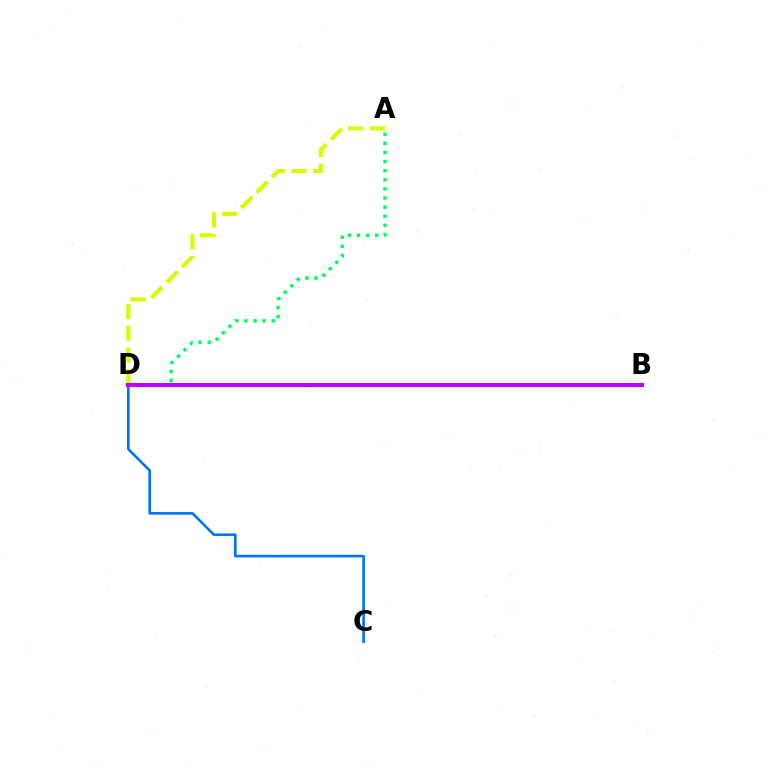{('A', 'D'): [{'color': '#d1ff00', 'line_style': 'dashed', 'thickness': 2.95}, {'color': '#00ff5c', 'line_style': 'dotted', 'thickness': 2.48}], ('C', 'D'): [{'color': '#0074ff', 'line_style': 'solid', 'thickness': 1.9}], ('B', 'D'): [{'color': '#ff0000', 'line_style': 'dotted', 'thickness': 2.85}, {'color': '#b900ff', 'line_style': 'solid', 'thickness': 2.98}]}